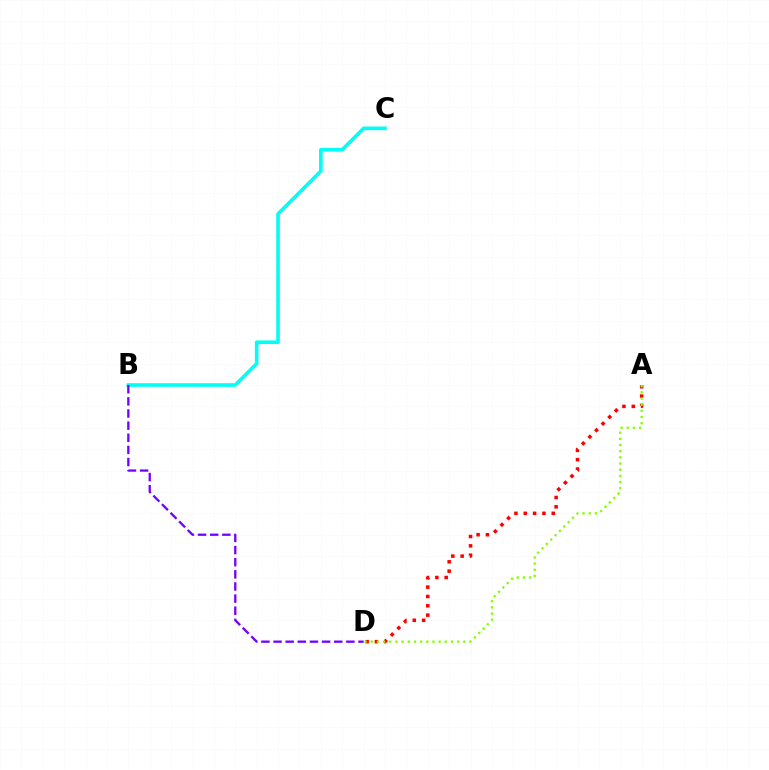{('A', 'D'): [{'color': '#ff0000', 'line_style': 'dotted', 'thickness': 2.54}, {'color': '#84ff00', 'line_style': 'dotted', 'thickness': 1.68}], ('B', 'C'): [{'color': '#00fff6', 'line_style': 'solid', 'thickness': 2.61}], ('B', 'D'): [{'color': '#7200ff', 'line_style': 'dashed', 'thickness': 1.65}]}